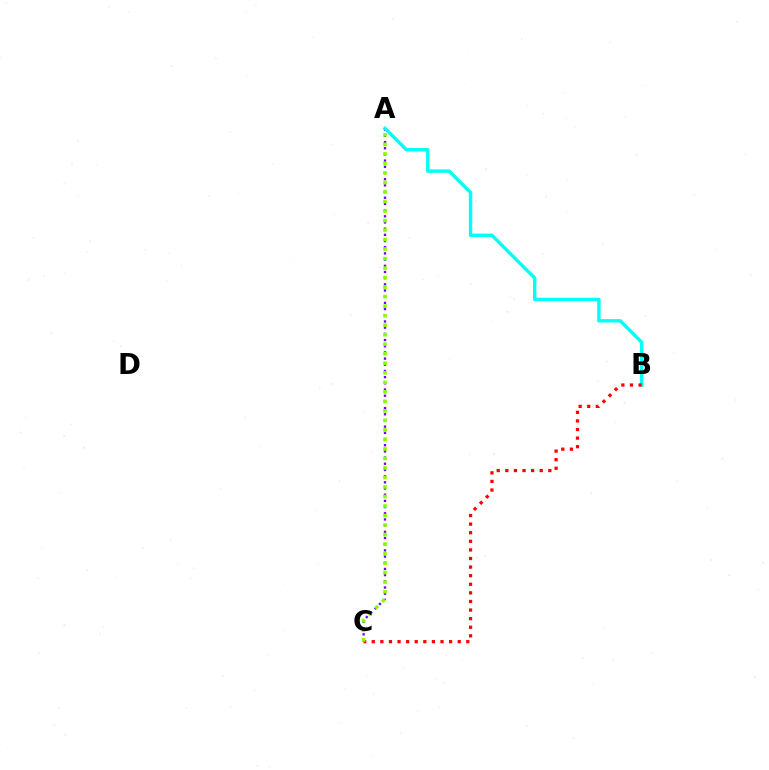{('A', 'C'): [{'color': '#7200ff', 'line_style': 'dotted', 'thickness': 1.68}, {'color': '#84ff00', 'line_style': 'dotted', 'thickness': 2.59}], ('A', 'B'): [{'color': '#00fff6', 'line_style': 'solid', 'thickness': 2.45}], ('B', 'C'): [{'color': '#ff0000', 'line_style': 'dotted', 'thickness': 2.33}]}